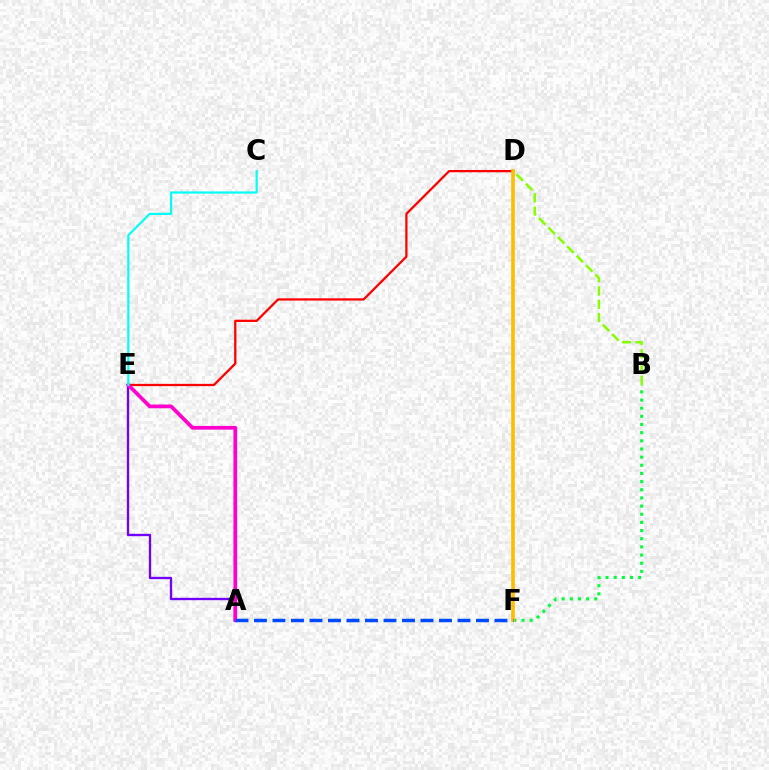{('B', 'F'): [{'color': '#00ff39', 'line_style': 'dotted', 'thickness': 2.22}], ('D', 'E'): [{'color': '#ff0000', 'line_style': 'solid', 'thickness': 1.64}], ('D', 'F'): [{'color': '#ffbd00', 'line_style': 'solid', 'thickness': 2.61}], ('A', 'E'): [{'color': '#7200ff', 'line_style': 'solid', 'thickness': 1.68}, {'color': '#ff00cf', 'line_style': 'solid', 'thickness': 2.67}], ('B', 'D'): [{'color': '#84ff00', 'line_style': 'dashed', 'thickness': 1.81}], ('A', 'F'): [{'color': '#004bff', 'line_style': 'dashed', 'thickness': 2.51}], ('C', 'E'): [{'color': '#00fff6', 'line_style': 'solid', 'thickness': 1.58}]}